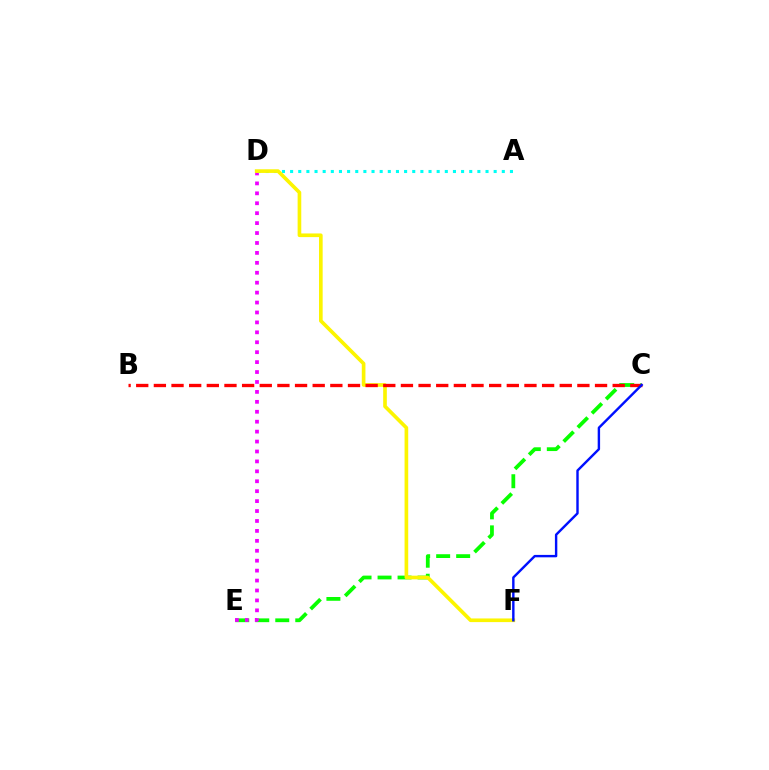{('C', 'E'): [{'color': '#08ff00', 'line_style': 'dashed', 'thickness': 2.72}], ('D', 'E'): [{'color': '#ee00ff', 'line_style': 'dotted', 'thickness': 2.7}], ('A', 'D'): [{'color': '#00fff6', 'line_style': 'dotted', 'thickness': 2.21}], ('D', 'F'): [{'color': '#fcf500', 'line_style': 'solid', 'thickness': 2.63}], ('B', 'C'): [{'color': '#ff0000', 'line_style': 'dashed', 'thickness': 2.4}], ('C', 'F'): [{'color': '#0010ff', 'line_style': 'solid', 'thickness': 1.74}]}